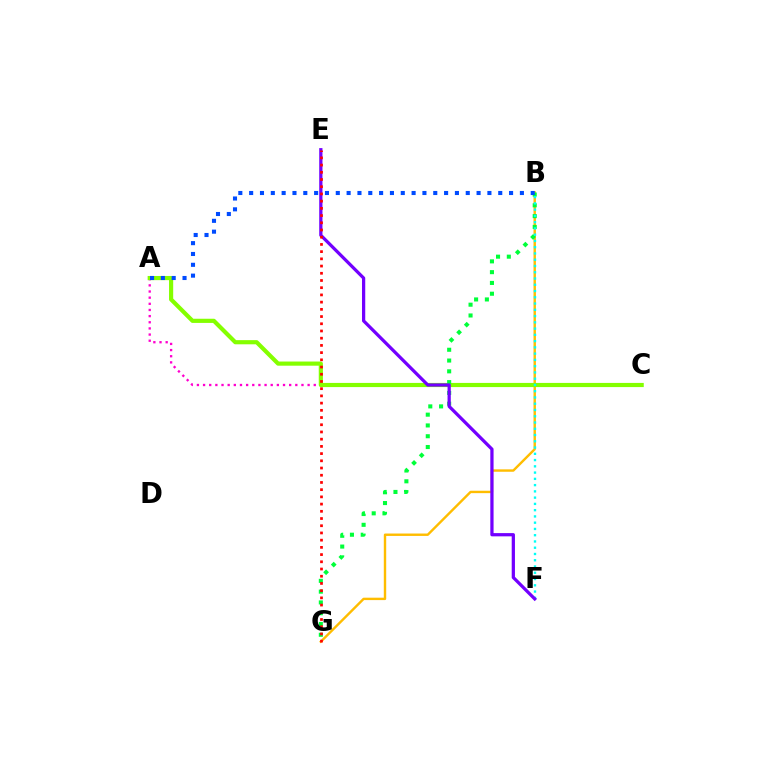{('B', 'G'): [{'color': '#ffbd00', 'line_style': 'solid', 'thickness': 1.73}, {'color': '#00ff39', 'line_style': 'dotted', 'thickness': 2.93}], ('A', 'C'): [{'color': '#ff00cf', 'line_style': 'dotted', 'thickness': 1.67}, {'color': '#84ff00', 'line_style': 'solid', 'thickness': 3.0}], ('B', 'F'): [{'color': '#00fff6', 'line_style': 'dotted', 'thickness': 1.7}], ('E', 'F'): [{'color': '#7200ff', 'line_style': 'solid', 'thickness': 2.34}], ('A', 'B'): [{'color': '#004bff', 'line_style': 'dotted', 'thickness': 2.94}], ('E', 'G'): [{'color': '#ff0000', 'line_style': 'dotted', 'thickness': 1.96}]}